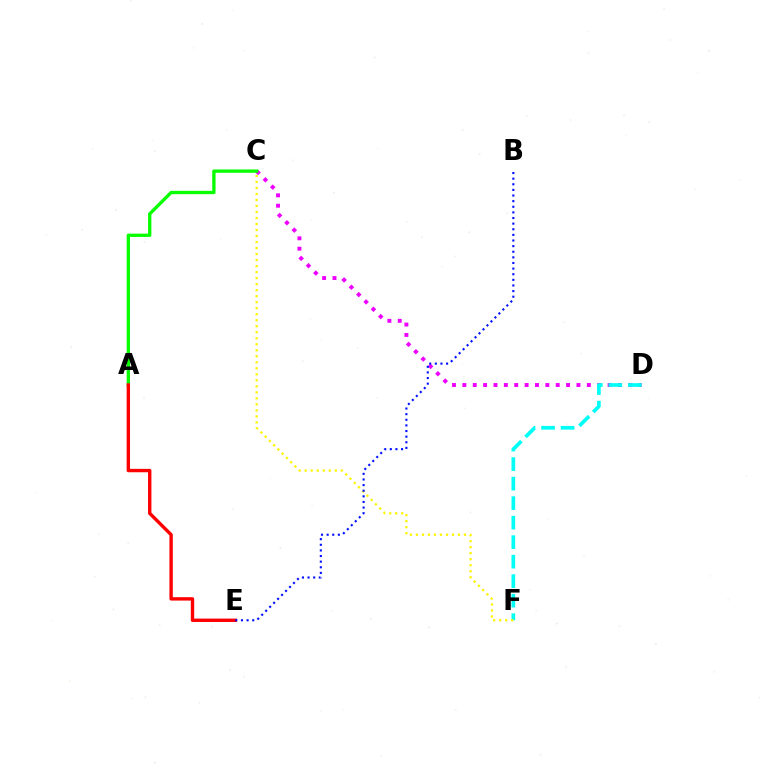{('C', 'D'): [{'color': '#ee00ff', 'line_style': 'dotted', 'thickness': 2.82}], ('A', 'C'): [{'color': '#08ff00', 'line_style': 'solid', 'thickness': 2.39}], ('D', 'F'): [{'color': '#00fff6', 'line_style': 'dashed', 'thickness': 2.65}], ('C', 'F'): [{'color': '#fcf500', 'line_style': 'dotted', 'thickness': 1.63}], ('A', 'E'): [{'color': '#ff0000', 'line_style': 'solid', 'thickness': 2.44}], ('B', 'E'): [{'color': '#0010ff', 'line_style': 'dotted', 'thickness': 1.53}]}